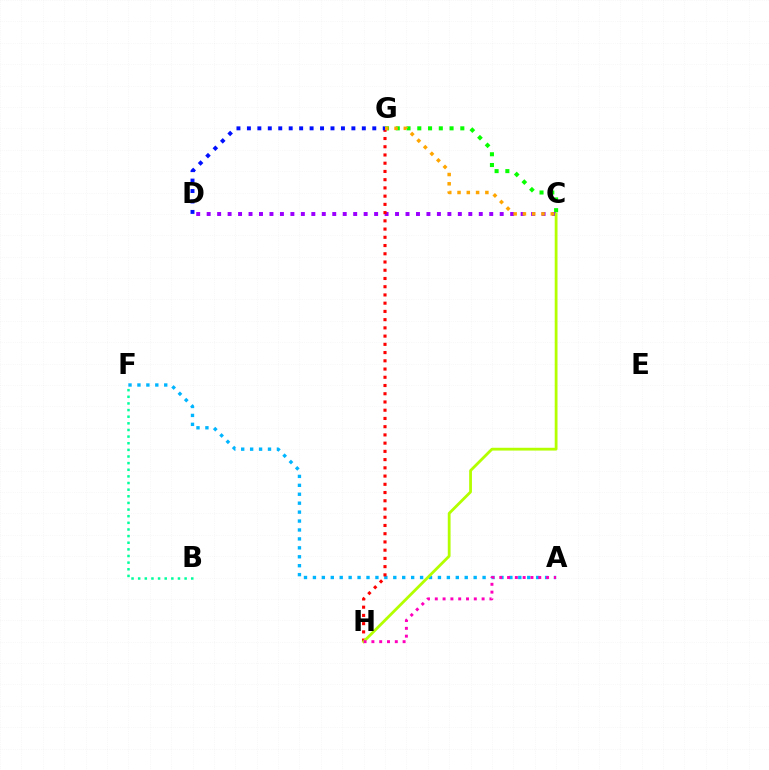{('C', 'G'): [{'color': '#08ff00', 'line_style': 'dotted', 'thickness': 2.92}, {'color': '#ffa500', 'line_style': 'dotted', 'thickness': 2.52}], ('A', 'F'): [{'color': '#00b5ff', 'line_style': 'dotted', 'thickness': 2.43}], ('C', 'D'): [{'color': '#9b00ff', 'line_style': 'dotted', 'thickness': 2.84}], ('G', 'H'): [{'color': '#ff0000', 'line_style': 'dotted', 'thickness': 2.24}], ('C', 'H'): [{'color': '#b3ff00', 'line_style': 'solid', 'thickness': 2.01}], ('D', 'G'): [{'color': '#0010ff', 'line_style': 'dotted', 'thickness': 2.84}], ('A', 'H'): [{'color': '#ff00bd', 'line_style': 'dotted', 'thickness': 2.12}], ('B', 'F'): [{'color': '#00ff9d', 'line_style': 'dotted', 'thickness': 1.8}]}